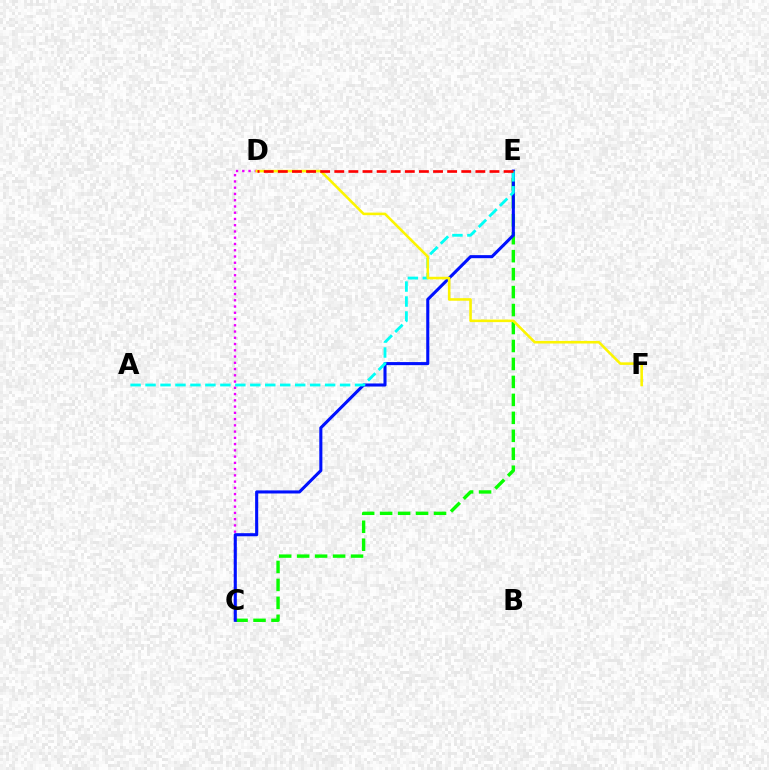{('C', 'E'): [{'color': '#08ff00', 'line_style': 'dashed', 'thickness': 2.44}, {'color': '#0010ff', 'line_style': 'solid', 'thickness': 2.21}], ('C', 'D'): [{'color': '#ee00ff', 'line_style': 'dotted', 'thickness': 1.7}], ('A', 'E'): [{'color': '#00fff6', 'line_style': 'dashed', 'thickness': 2.03}], ('D', 'F'): [{'color': '#fcf500', 'line_style': 'solid', 'thickness': 1.85}], ('D', 'E'): [{'color': '#ff0000', 'line_style': 'dashed', 'thickness': 1.92}]}